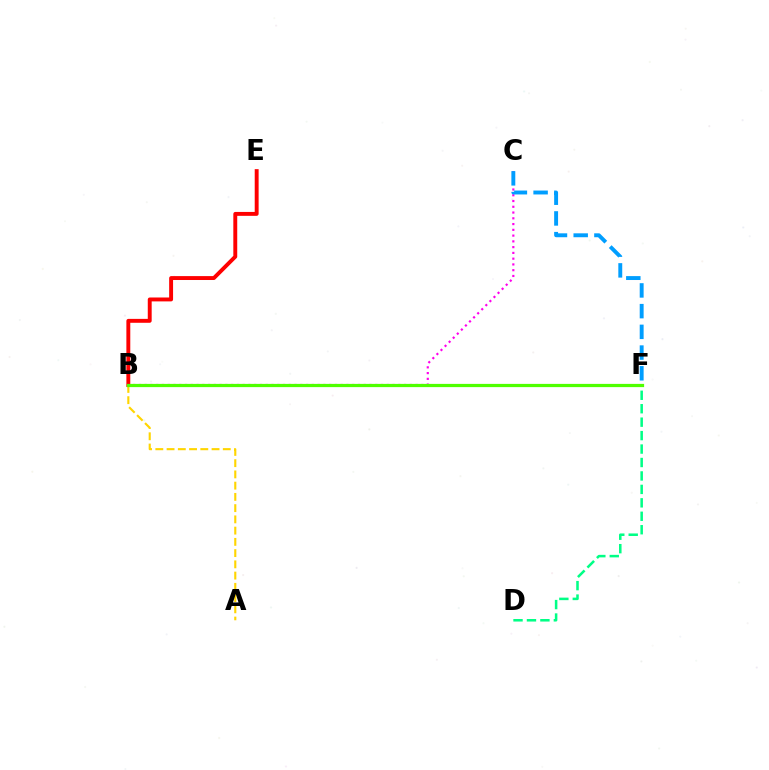{('B', 'C'): [{'color': '#ff00ed', 'line_style': 'dotted', 'thickness': 1.57}], ('B', 'E'): [{'color': '#ff0000', 'line_style': 'solid', 'thickness': 2.81}], ('A', 'B'): [{'color': '#ffd500', 'line_style': 'dashed', 'thickness': 1.53}], ('B', 'F'): [{'color': '#3700ff', 'line_style': 'solid', 'thickness': 1.83}, {'color': '#4fff00', 'line_style': 'solid', 'thickness': 2.33}], ('D', 'F'): [{'color': '#00ff86', 'line_style': 'dashed', 'thickness': 1.83}], ('C', 'F'): [{'color': '#009eff', 'line_style': 'dashed', 'thickness': 2.81}]}